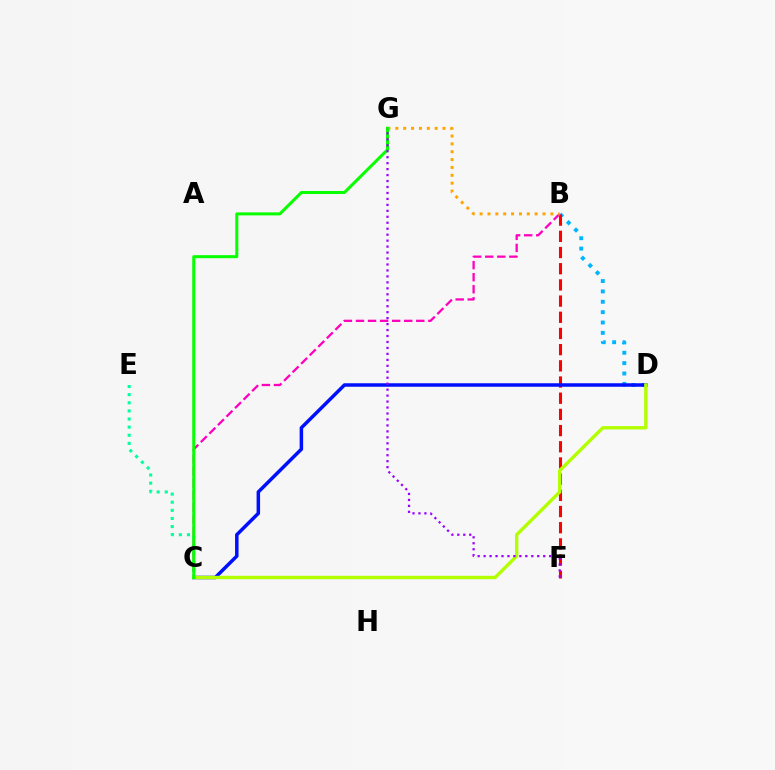{('B', 'D'): [{'color': '#00b5ff', 'line_style': 'dotted', 'thickness': 2.81}], ('B', 'F'): [{'color': '#ff0000', 'line_style': 'dashed', 'thickness': 2.2}], ('C', 'E'): [{'color': '#00ff9d', 'line_style': 'dotted', 'thickness': 2.21}], ('B', 'C'): [{'color': '#ff00bd', 'line_style': 'dashed', 'thickness': 1.64}], ('B', 'G'): [{'color': '#ffa500', 'line_style': 'dotted', 'thickness': 2.14}], ('C', 'D'): [{'color': '#0010ff', 'line_style': 'solid', 'thickness': 2.52}, {'color': '#b3ff00', 'line_style': 'solid', 'thickness': 2.43}], ('C', 'G'): [{'color': '#08ff00', 'line_style': 'solid', 'thickness': 2.18}], ('F', 'G'): [{'color': '#9b00ff', 'line_style': 'dotted', 'thickness': 1.62}]}